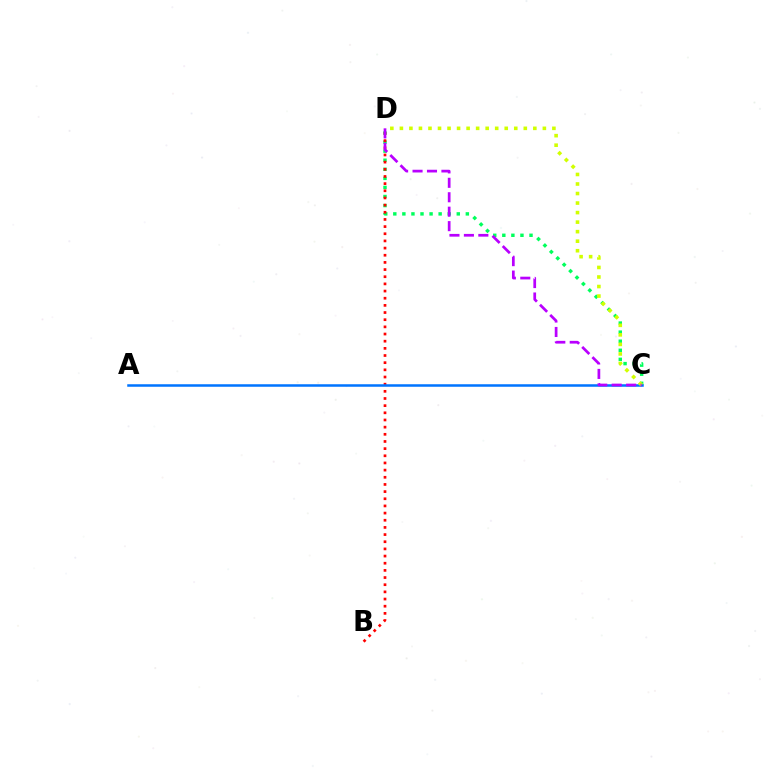{('C', 'D'): [{'color': '#00ff5c', 'line_style': 'dotted', 'thickness': 2.46}, {'color': '#d1ff00', 'line_style': 'dotted', 'thickness': 2.59}, {'color': '#b900ff', 'line_style': 'dashed', 'thickness': 1.96}], ('B', 'D'): [{'color': '#ff0000', 'line_style': 'dotted', 'thickness': 1.95}], ('A', 'C'): [{'color': '#0074ff', 'line_style': 'solid', 'thickness': 1.81}]}